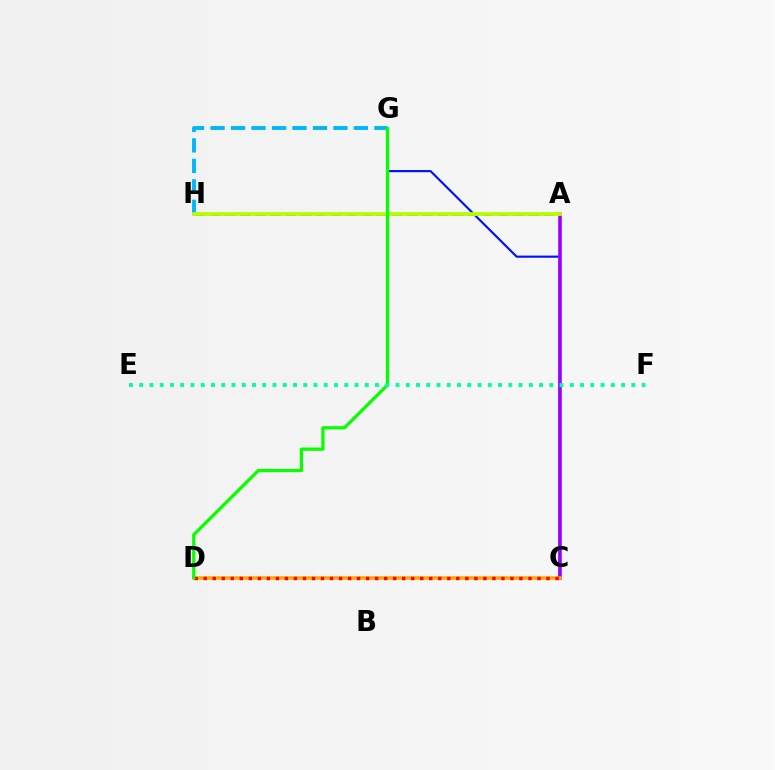{('C', 'G'): [{'color': '#0010ff', 'line_style': 'solid', 'thickness': 1.55}], ('G', 'H'): [{'color': '#00b5ff', 'line_style': 'dashed', 'thickness': 2.78}], ('A', 'C'): [{'color': '#9b00ff', 'line_style': 'solid', 'thickness': 2.57}], ('A', 'H'): [{'color': '#ff00bd', 'line_style': 'dashed', 'thickness': 2.06}, {'color': '#b3ff00', 'line_style': 'solid', 'thickness': 2.71}], ('C', 'D'): [{'color': '#ffa500', 'line_style': 'solid', 'thickness': 2.52}, {'color': '#ff0000', 'line_style': 'dotted', 'thickness': 2.45}], ('D', 'G'): [{'color': '#08ff00', 'line_style': 'solid', 'thickness': 2.34}], ('E', 'F'): [{'color': '#00ff9d', 'line_style': 'dotted', 'thickness': 2.79}]}